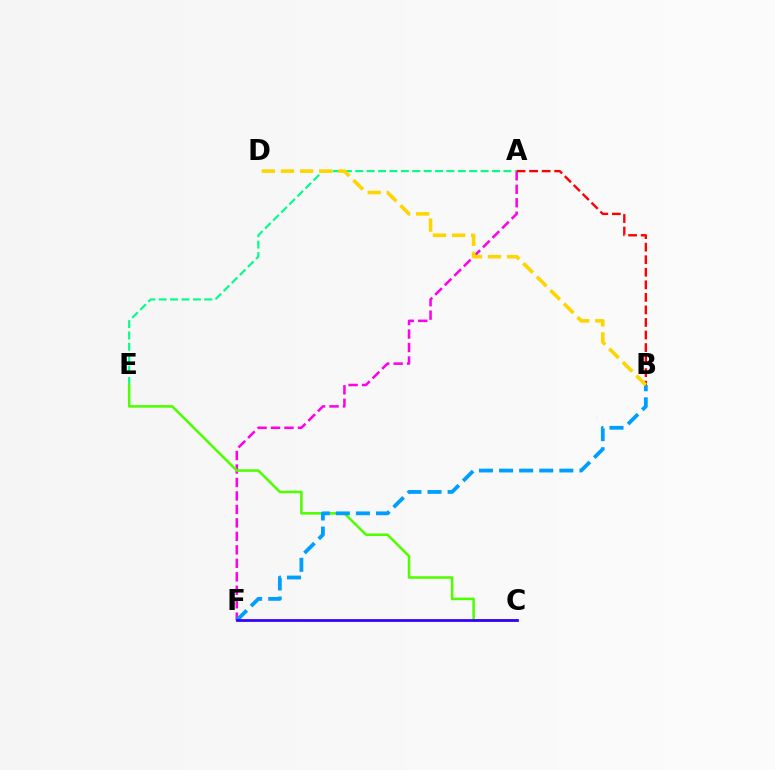{('A', 'F'): [{'color': '#ff00ed', 'line_style': 'dashed', 'thickness': 1.83}], ('A', 'E'): [{'color': '#00ff86', 'line_style': 'dashed', 'thickness': 1.55}], ('C', 'E'): [{'color': '#4fff00', 'line_style': 'solid', 'thickness': 1.84}], ('B', 'F'): [{'color': '#009eff', 'line_style': 'dashed', 'thickness': 2.73}], ('C', 'F'): [{'color': '#3700ff', 'line_style': 'solid', 'thickness': 2.0}], ('A', 'B'): [{'color': '#ff0000', 'line_style': 'dashed', 'thickness': 1.7}], ('B', 'D'): [{'color': '#ffd500', 'line_style': 'dashed', 'thickness': 2.6}]}